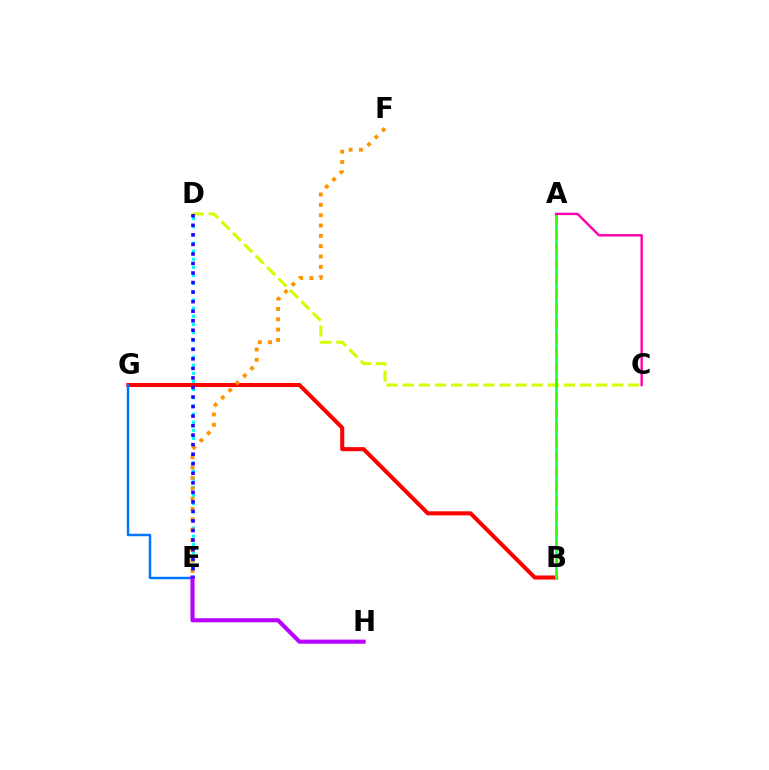{('D', 'E'): [{'color': '#00fff6', 'line_style': 'dotted', 'thickness': 2.21}, {'color': '#2500ff', 'line_style': 'dotted', 'thickness': 2.59}], ('B', 'G'): [{'color': '#ff0000', 'line_style': 'solid', 'thickness': 2.91}], ('C', 'D'): [{'color': '#d1ff00', 'line_style': 'dashed', 'thickness': 2.19}], ('E', 'F'): [{'color': '#ff9400', 'line_style': 'dotted', 'thickness': 2.81}], ('E', 'G'): [{'color': '#0074ff', 'line_style': 'solid', 'thickness': 1.77}], ('A', 'B'): [{'color': '#00ff5c', 'line_style': 'solid', 'thickness': 1.8}, {'color': '#3dff00', 'line_style': 'dashed', 'thickness': 2.01}], ('A', 'C'): [{'color': '#ff00ac', 'line_style': 'solid', 'thickness': 1.73}], ('E', 'H'): [{'color': '#b900ff', 'line_style': 'solid', 'thickness': 2.95}]}